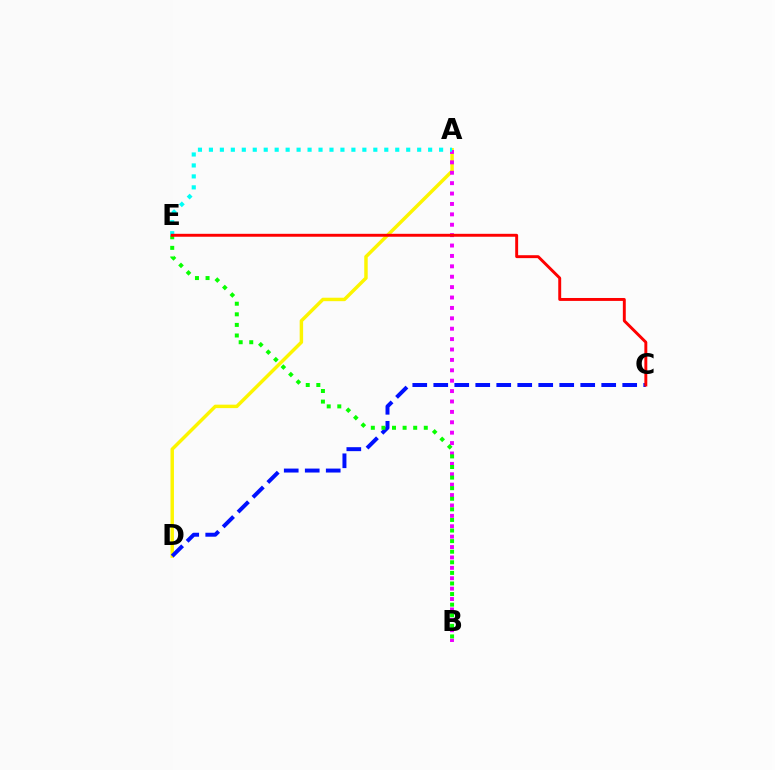{('A', 'D'): [{'color': '#fcf500', 'line_style': 'solid', 'thickness': 2.49}], ('A', 'B'): [{'color': '#ee00ff', 'line_style': 'dotted', 'thickness': 2.82}], ('C', 'D'): [{'color': '#0010ff', 'line_style': 'dashed', 'thickness': 2.85}], ('A', 'E'): [{'color': '#00fff6', 'line_style': 'dotted', 'thickness': 2.98}], ('B', 'E'): [{'color': '#08ff00', 'line_style': 'dotted', 'thickness': 2.88}], ('C', 'E'): [{'color': '#ff0000', 'line_style': 'solid', 'thickness': 2.1}]}